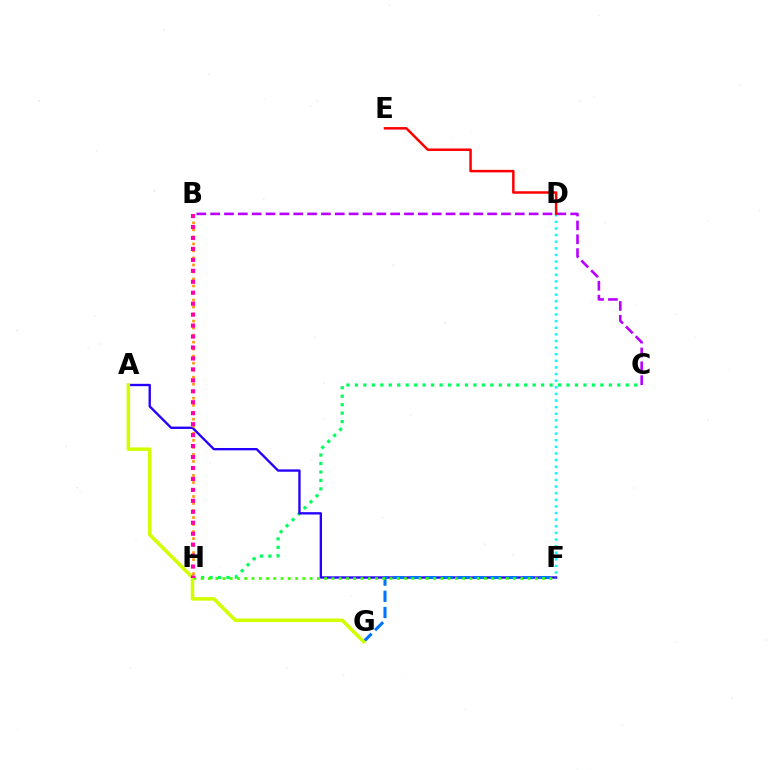{('C', 'H'): [{'color': '#00ff5c', 'line_style': 'dotted', 'thickness': 2.3}], ('A', 'F'): [{'color': '#2500ff', 'line_style': 'solid', 'thickness': 1.69}], ('B', 'C'): [{'color': '#b900ff', 'line_style': 'dashed', 'thickness': 1.88}], ('F', 'G'): [{'color': '#0074ff', 'line_style': 'dashed', 'thickness': 2.2}], ('F', 'H'): [{'color': '#3dff00', 'line_style': 'dotted', 'thickness': 1.97}], ('A', 'G'): [{'color': '#d1ff00', 'line_style': 'solid', 'thickness': 2.53}], ('D', 'F'): [{'color': '#00fff6', 'line_style': 'dotted', 'thickness': 1.8}], ('B', 'H'): [{'color': '#ff9400', 'line_style': 'dotted', 'thickness': 1.91}, {'color': '#ff00ac', 'line_style': 'dotted', 'thickness': 2.98}], ('D', 'E'): [{'color': '#ff0000', 'line_style': 'solid', 'thickness': 1.8}]}